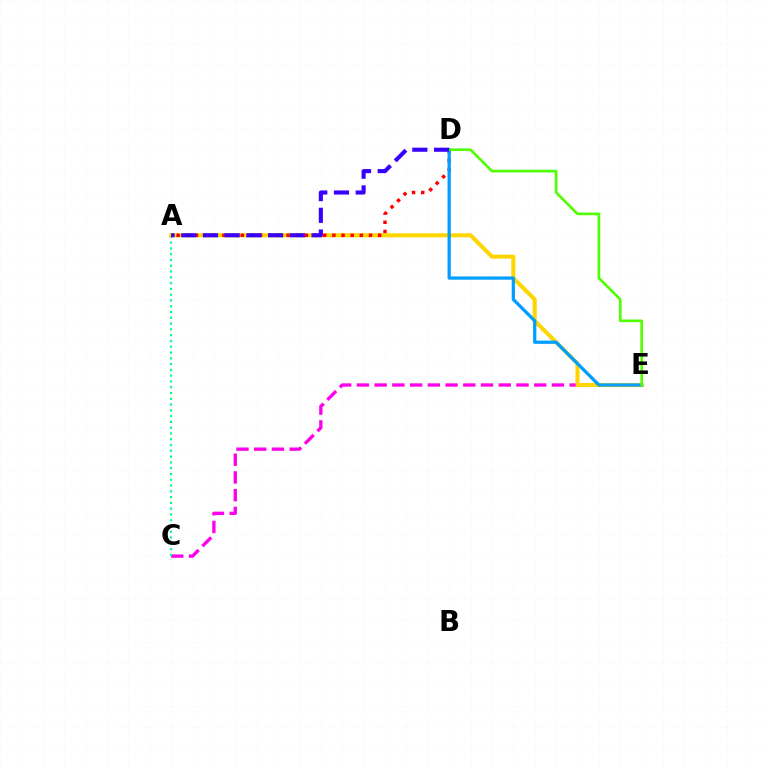{('C', 'E'): [{'color': '#ff00ed', 'line_style': 'dashed', 'thickness': 2.41}], ('A', 'C'): [{'color': '#00ff86', 'line_style': 'dotted', 'thickness': 1.57}], ('A', 'E'): [{'color': '#ffd500', 'line_style': 'solid', 'thickness': 2.92}], ('A', 'D'): [{'color': '#ff0000', 'line_style': 'dotted', 'thickness': 2.49}, {'color': '#3700ff', 'line_style': 'dashed', 'thickness': 2.95}], ('D', 'E'): [{'color': '#009eff', 'line_style': 'solid', 'thickness': 2.35}, {'color': '#4fff00', 'line_style': 'solid', 'thickness': 1.91}]}